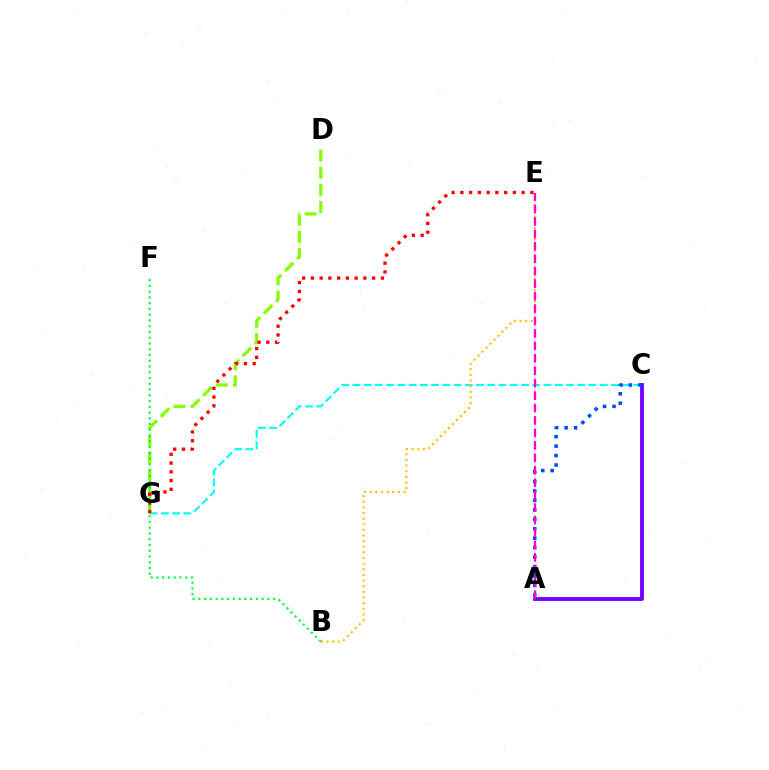{('C', 'G'): [{'color': '#00fff6', 'line_style': 'dashed', 'thickness': 1.53}], ('D', 'G'): [{'color': '#84ff00', 'line_style': 'dashed', 'thickness': 2.32}], ('A', 'C'): [{'color': '#7200ff', 'line_style': 'solid', 'thickness': 2.78}, {'color': '#004bff', 'line_style': 'dotted', 'thickness': 2.57}], ('B', 'F'): [{'color': '#00ff39', 'line_style': 'dotted', 'thickness': 1.56}], ('B', 'E'): [{'color': '#ffbd00', 'line_style': 'dotted', 'thickness': 1.53}], ('E', 'G'): [{'color': '#ff0000', 'line_style': 'dotted', 'thickness': 2.38}], ('A', 'E'): [{'color': '#ff00cf', 'line_style': 'dashed', 'thickness': 1.69}]}